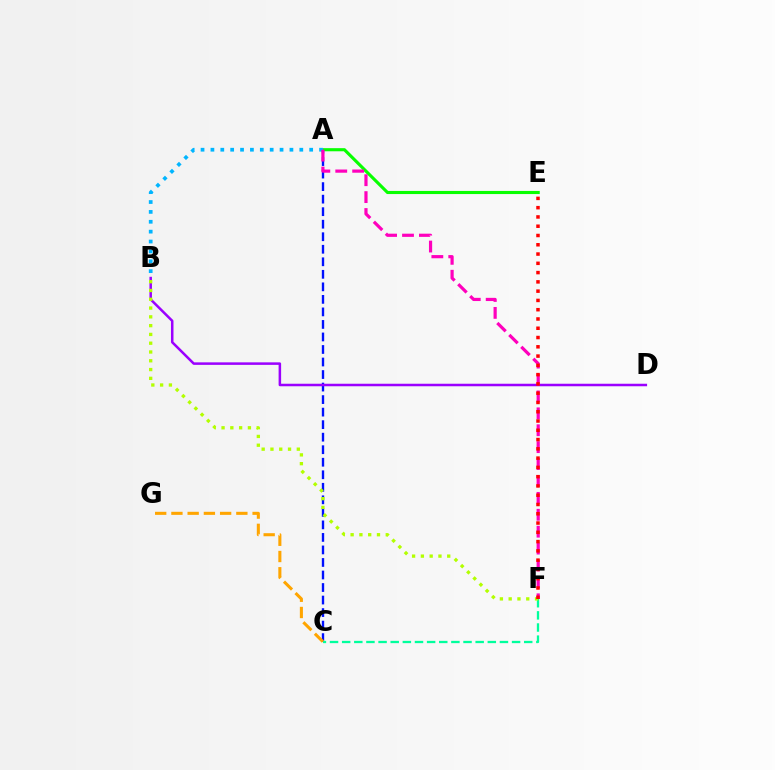{('A', 'C'): [{'color': '#0010ff', 'line_style': 'dashed', 'thickness': 1.7}], ('B', 'D'): [{'color': '#9b00ff', 'line_style': 'solid', 'thickness': 1.81}], ('A', 'E'): [{'color': '#08ff00', 'line_style': 'solid', 'thickness': 2.24}], ('C', 'F'): [{'color': '#00ff9d', 'line_style': 'dashed', 'thickness': 1.65}], ('B', 'F'): [{'color': '#b3ff00', 'line_style': 'dotted', 'thickness': 2.39}], ('C', 'G'): [{'color': '#ffa500', 'line_style': 'dashed', 'thickness': 2.21}], ('A', 'B'): [{'color': '#00b5ff', 'line_style': 'dotted', 'thickness': 2.68}], ('A', 'F'): [{'color': '#ff00bd', 'line_style': 'dashed', 'thickness': 2.3}], ('E', 'F'): [{'color': '#ff0000', 'line_style': 'dotted', 'thickness': 2.52}]}